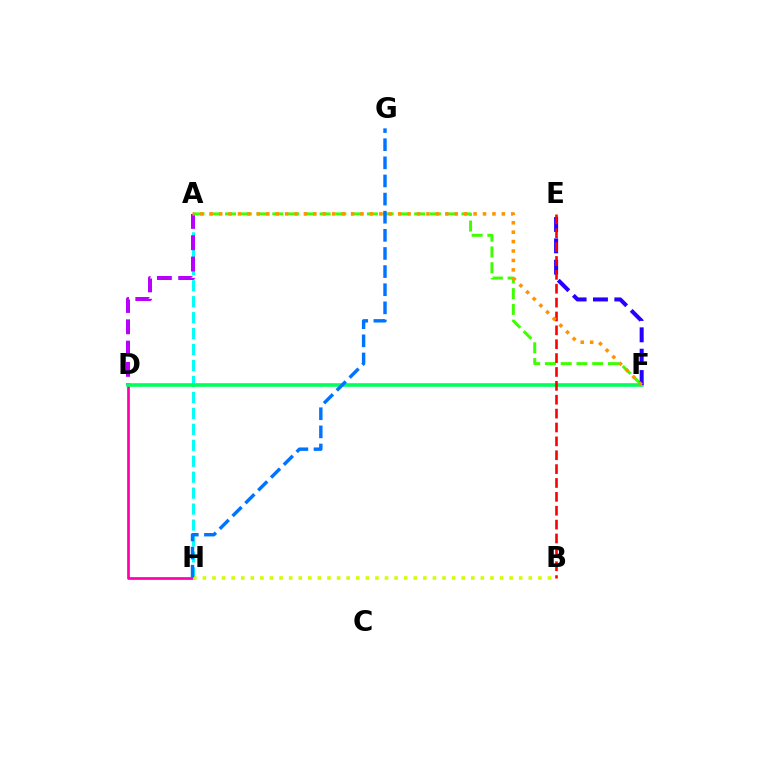{('A', 'H'): [{'color': '#00fff6', 'line_style': 'dashed', 'thickness': 2.17}], ('D', 'H'): [{'color': '#ff00ac', 'line_style': 'solid', 'thickness': 1.95}], ('A', 'D'): [{'color': '#b900ff', 'line_style': 'dashed', 'thickness': 2.89}], ('D', 'F'): [{'color': '#00ff5c', 'line_style': 'solid', 'thickness': 2.61}], ('A', 'F'): [{'color': '#3dff00', 'line_style': 'dashed', 'thickness': 2.14}, {'color': '#ff9400', 'line_style': 'dotted', 'thickness': 2.56}], ('E', 'F'): [{'color': '#2500ff', 'line_style': 'dashed', 'thickness': 2.9}], ('B', 'H'): [{'color': '#d1ff00', 'line_style': 'dotted', 'thickness': 2.6}], ('B', 'E'): [{'color': '#ff0000', 'line_style': 'dashed', 'thickness': 1.88}], ('G', 'H'): [{'color': '#0074ff', 'line_style': 'dashed', 'thickness': 2.46}]}